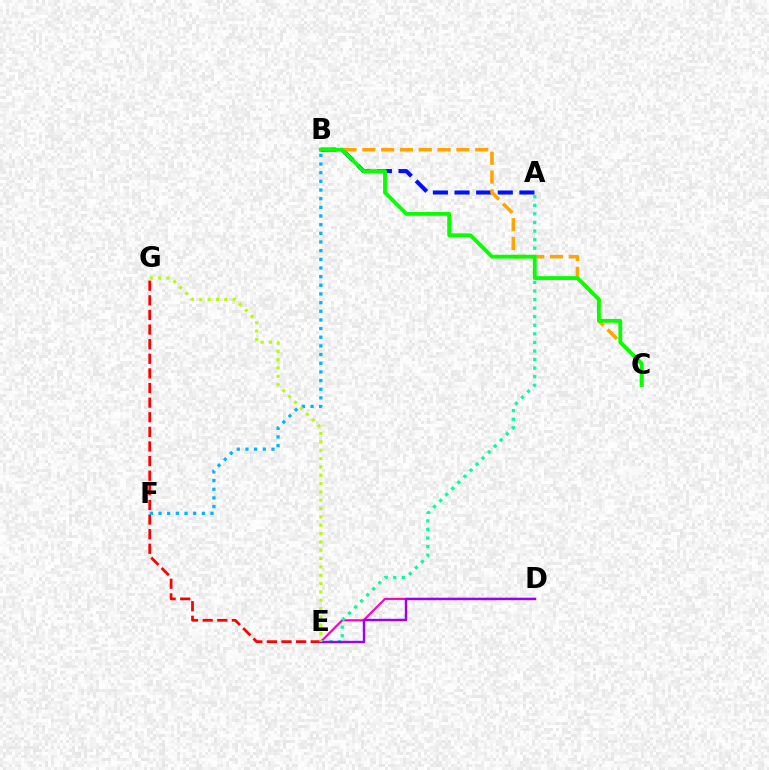{('A', 'B'): [{'color': '#0010ff', 'line_style': 'dashed', 'thickness': 2.94}], ('D', 'E'): [{'color': '#ff00bd', 'line_style': 'solid', 'thickness': 1.55}, {'color': '#9b00ff', 'line_style': 'solid', 'thickness': 1.72}], ('B', 'C'): [{'color': '#ffa500', 'line_style': 'dashed', 'thickness': 2.56}, {'color': '#08ff00', 'line_style': 'solid', 'thickness': 2.75}], ('A', 'E'): [{'color': '#00ff9d', 'line_style': 'dotted', 'thickness': 2.33}], ('E', 'G'): [{'color': '#ff0000', 'line_style': 'dashed', 'thickness': 1.99}, {'color': '#b3ff00', 'line_style': 'dotted', 'thickness': 2.26}], ('B', 'F'): [{'color': '#00b5ff', 'line_style': 'dotted', 'thickness': 2.35}]}